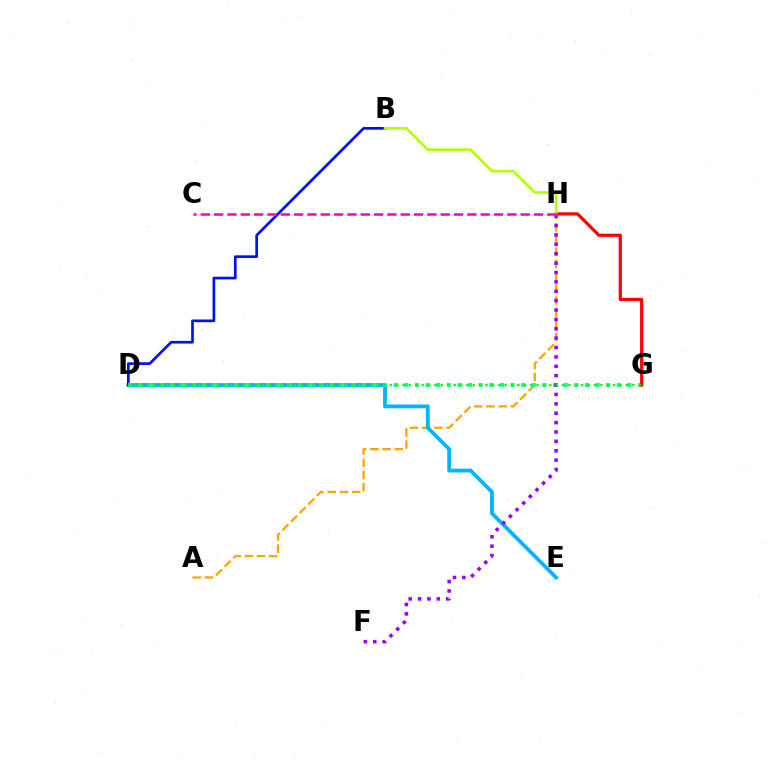{('A', 'H'): [{'color': '#ffa500', 'line_style': 'dashed', 'thickness': 1.66}], ('D', 'E'): [{'color': '#00b5ff', 'line_style': 'solid', 'thickness': 2.76}], ('B', 'D'): [{'color': '#0010ff', 'line_style': 'solid', 'thickness': 1.94}], ('D', 'G'): [{'color': '#00ff9d', 'line_style': 'dotted', 'thickness': 2.89}, {'color': '#08ff00', 'line_style': 'dotted', 'thickness': 1.73}], ('G', 'H'): [{'color': '#ff0000', 'line_style': 'solid', 'thickness': 2.3}], ('B', 'H'): [{'color': '#b3ff00', 'line_style': 'solid', 'thickness': 1.89}], ('F', 'H'): [{'color': '#9b00ff', 'line_style': 'dotted', 'thickness': 2.55}], ('C', 'H'): [{'color': '#ff00bd', 'line_style': 'dashed', 'thickness': 1.81}]}